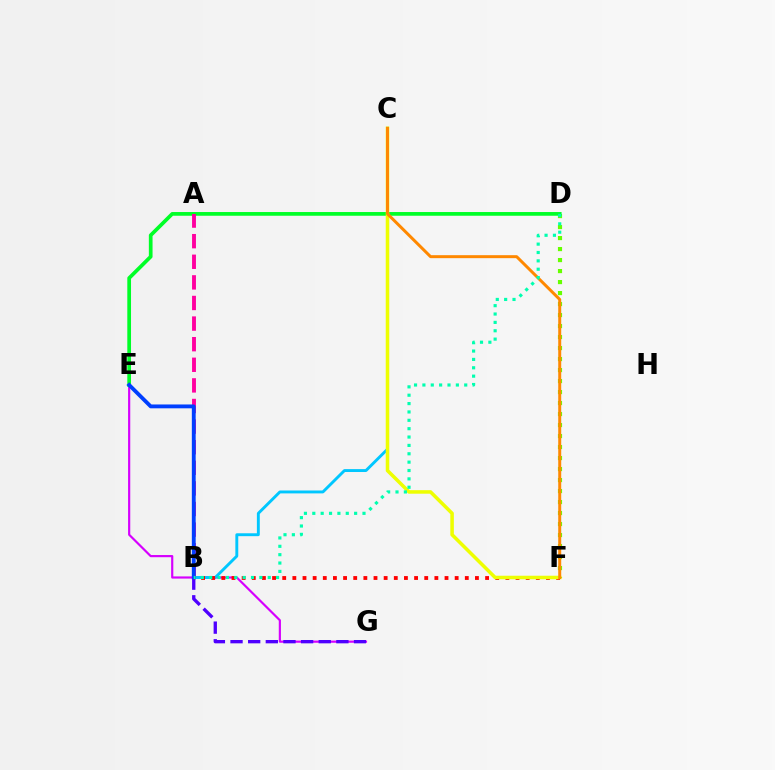{('E', 'G'): [{'color': '#d600ff', 'line_style': 'solid', 'thickness': 1.57}], ('D', 'F'): [{'color': '#66ff00', 'line_style': 'dotted', 'thickness': 2.99}], ('B', 'G'): [{'color': '#4f00ff', 'line_style': 'dashed', 'thickness': 2.4}], ('D', 'E'): [{'color': '#00ff27', 'line_style': 'solid', 'thickness': 2.67}], ('B', 'C'): [{'color': '#00c7ff', 'line_style': 'solid', 'thickness': 2.09}], ('B', 'F'): [{'color': '#ff0000', 'line_style': 'dotted', 'thickness': 2.76}], ('C', 'F'): [{'color': '#eeff00', 'line_style': 'solid', 'thickness': 2.54}, {'color': '#ff8800', 'line_style': 'solid', 'thickness': 2.15}], ('A', 'B'): [{'color': '#ff00a0', 'line_style': 'dashed', 'thickness': 2.8}], ('B', 'E'): [{'color': '#003fff', 'line_style': 'solid', 'thickness': 2.77}], ('B', 'D'): [{'color': '#00ffaf', 'line_style': 'dotted', 'thickness': 2.27}]}